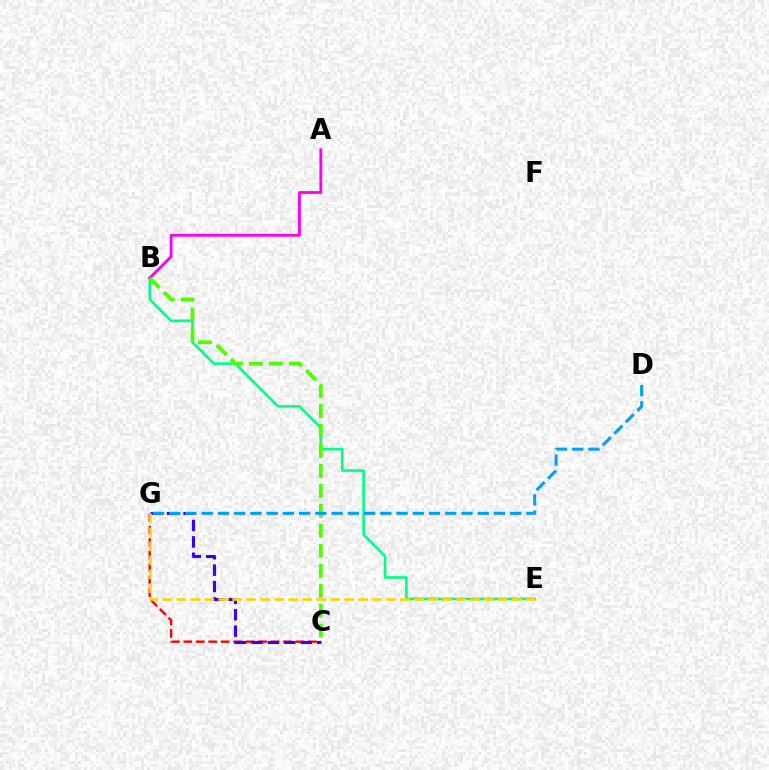{('C', 'G'): [{'color': '#ff0000', 'line_style': 'dashed', 'thickness': 1.69}, {'color': '#3700ff', 'line_style': 'dashed', 'thickness': 2.23}], ('B', 'E'): [{'color': '#00ff86', 'line_style': 'solid', 'thickness': 1.89}], ('A', 'B'): [{'color': '#ff00ed', 'line_style': 'solid', 'thickness': 2.03}], ('B', 'C'): [{'color': '#4fff00', 'line_style': 'dashed', 'thickness': 2.71}], ('E', 'G'): [{'color': '#ffd500', 'line_style': 'dashed', 'thickness': 1.9}], ('D', 'G'): [{'color': '#009eff', 'line_style': 'dashed', 'thickness': 2.21}]}